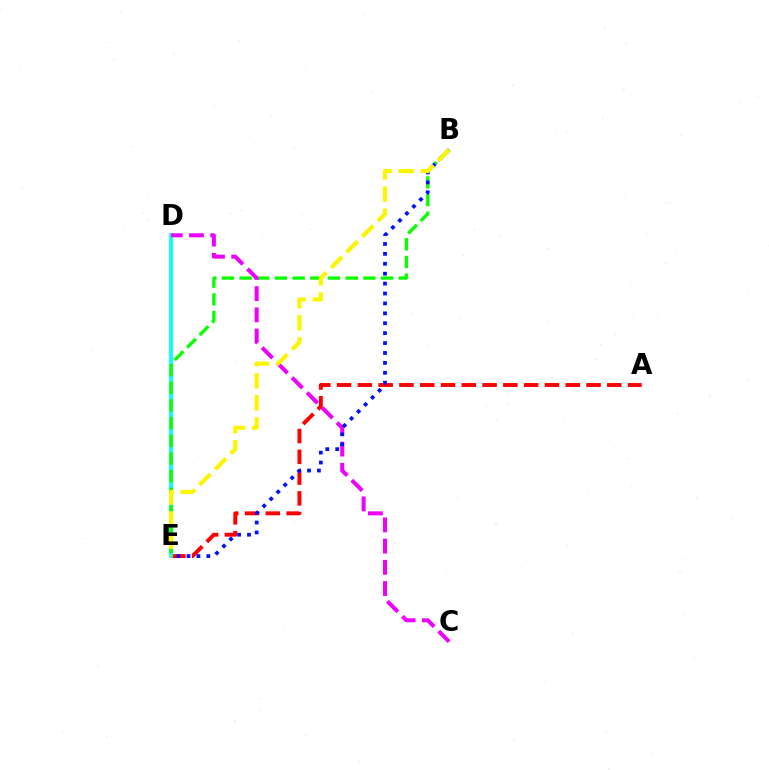{('A', 'E'): [{'color': '#ff0000', 'line_style': 'dashed', 'thickness': 2.82}], ('D', 'E'): [{'color': '#00fff6', 'line_style': 'solid', 'thickness': 2.68}], ('B', 'E'): [{'color': '#08ff00', 'line_style': 'dashed', 'thickness': 2.4}, {'color': '#0010ff', 'line_style': 'dotted', 'thickness': 2.69}, {'color': '#fcf500', 'line_style': 'dashed', 'thickness': 3.0}], ('C', 'D'): [{'color': '#ee00ff', 'line_style': 'dashed', 'thickness': 2.88}]}